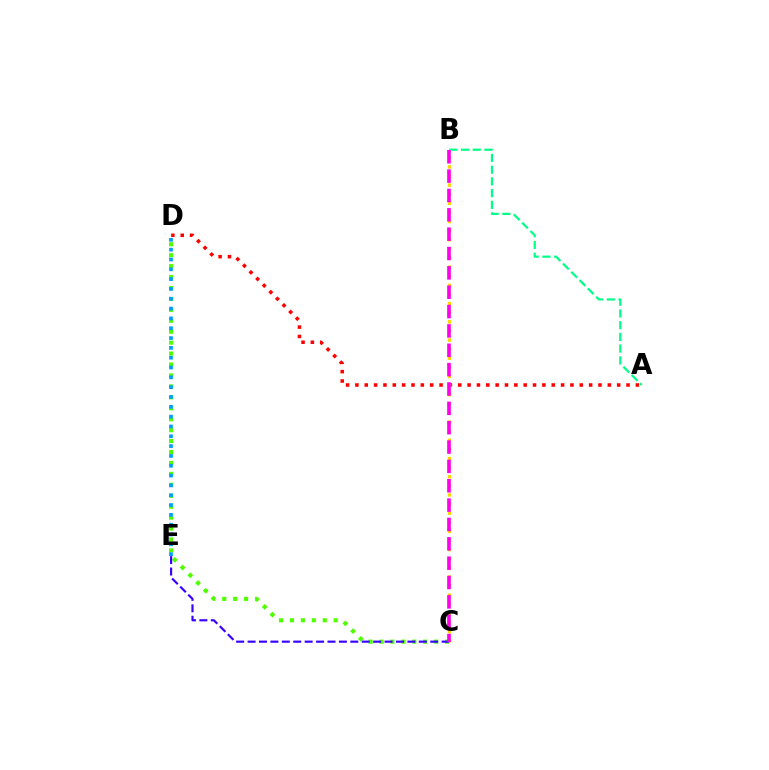{('A', 'D'): [{'color': '#ff0000', 'line_style': 'dotted', 'thickness': 2.54}], ('C', 'D'): [{'color': '#4fff00', 'line_style': 'dotted', 'thickness': 2.97}], ('B', 'C'): [{'color': '#ffd500', 'line_style': 'dotted', 'thickness': 2.48}, {'color': '#ff00ed', 'line_style': 'dashed', 'thickness': 2.63}], ('A', 'B'): [{'color': '#00ff86', 'line_style': 'dashed', 'thickness': 1.59}], ('C', 'E'): [{'color': '#3700ff', 'line_style': 'dashed', 'thickness': 1.55}], ('D', 'E'): [{'color': '#009eff', 'line_style': 'dotted', 'thickness': 2.67}]}